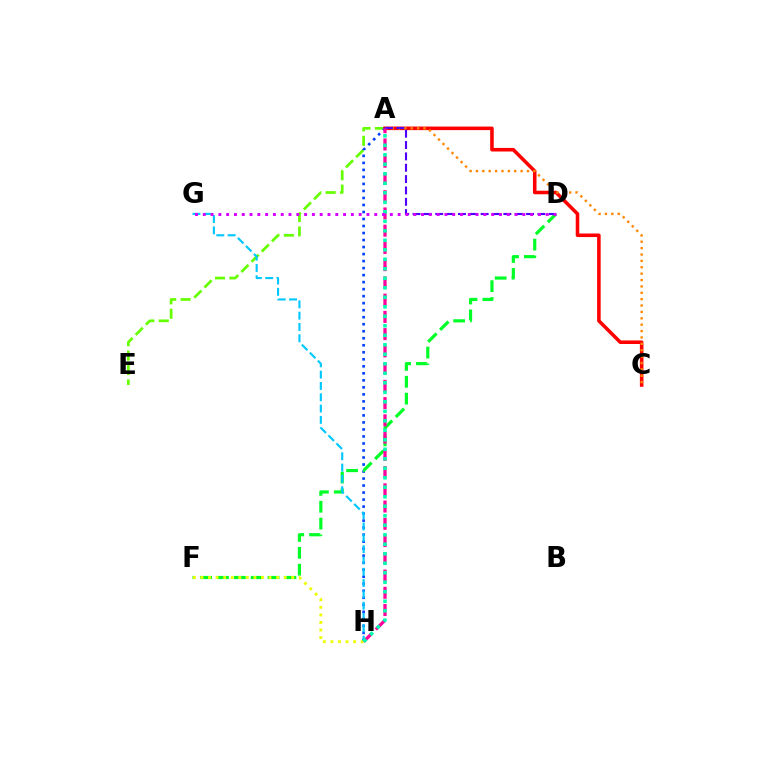{('A', 'E'): [{'color': '#66ff00', 'line_style': 'dashed', 'thickness': 1.96}], ('A', 'C'): [{'color': '#ff0000', 'line_style': 'solid', 'thickness': 2.56}, {'color': '#ff8800', 'line_style': 'dotted', 'thickness': 1.73}], ('A', 'H'): [{'color': '#003fff', 'line_style': 'dotted', 'thickness': 1.91}, {'color': '#ff00a0', 'line_style': 'dashed', 'thickness': 2.34}, {'color': '#00ffaf', 'line_style': 'dotted', 'thickness': 2.58}], ('D', 'F'): [{'color': '#00ff27', 'line_style': 'dashed', 'thickness': 2.29}], ('A', 'D'): [{'color': '#4f00ff', 'line_style': 'dashed', 'thickness': 1.54}], ('G', 'H'): [{'color': '#00c7ff', 'line_style': 'dashed', 'thickness': 1.54}], ('F', 'H'): [{'color': '#eeff00', 'line_style': 'dotted', 'thickness': 2.06}], ('D', 'G'): [{'color': '#d600ff', 'line_style': 'dotted', 'thickness': 2.12}]}